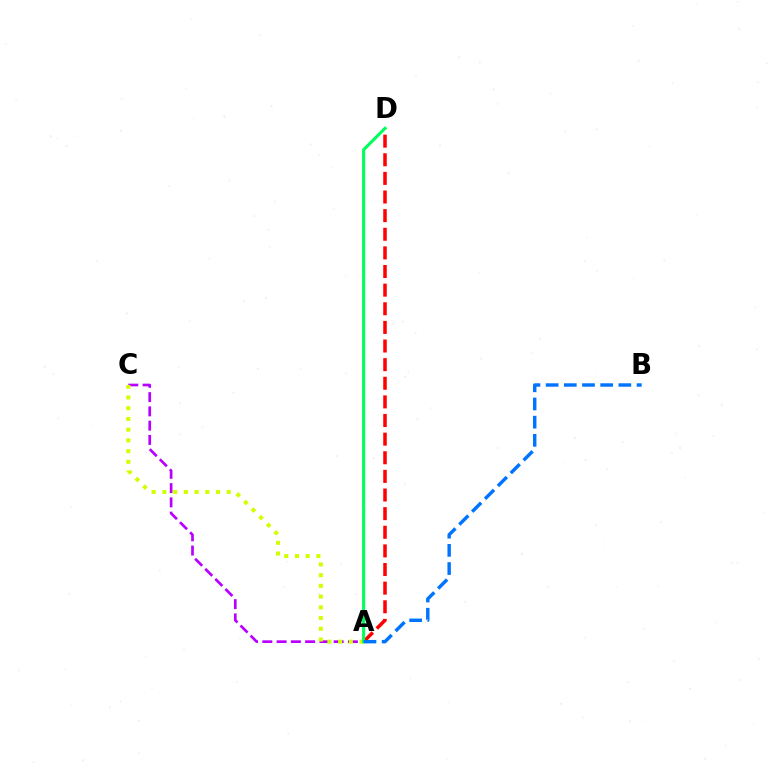{('A', 'C'): [{'color': '#b900ff', 'line_style': 'dashed', 'thickness': 1.94}, {'color': '#d1ff00', 'line_style': 'dotted', 'thickness': 2.91}], ('A', 'D'): [{'color': '#ff0000', 'line_style': 'dashed', 'thickness': 2.53}, {'color': '#00ff5c', 'line_style': 'solid', 'thickness': 2.23}], ('A', 'B'): [{'color': '#0074ff', 'line_style': 'dashed', 'thickness': 2.47}]}